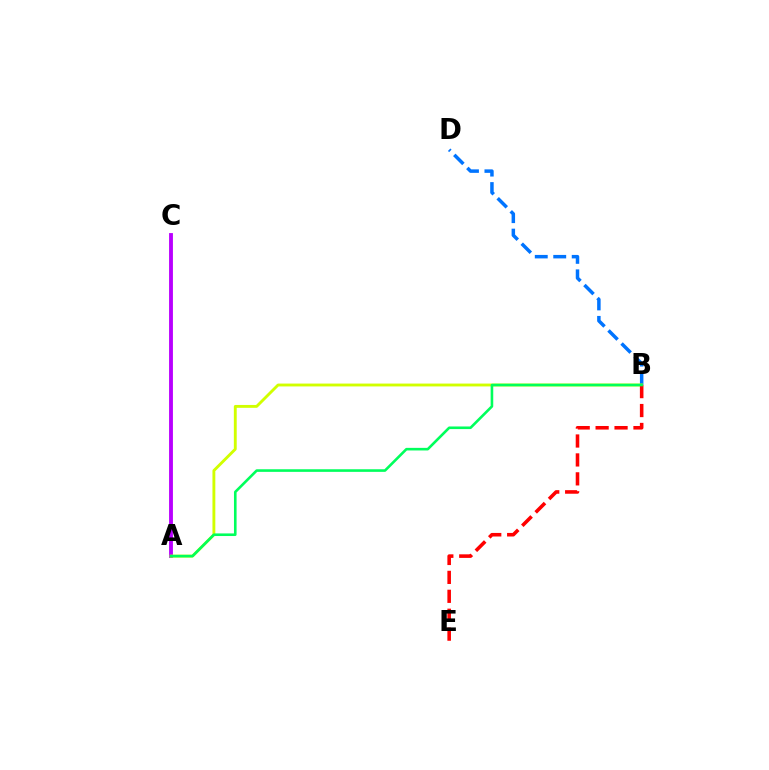{('B', 'D'): [{'color': '#0074ff', 'line_style': 'dashed', 'thickness': 2.51}], ('A', 'C'): [{'color': '#b900ff', 'line_style': 'solid', 'thickness': 2.77}], ('A', 'B'): [{'color': '#d1ff00', 'line_style': 'solid', 'thickness': 2.07}, {'color': '#00ff5c', 'line_style': 'solid', 'thickness': 1.88}], ('B', 'E'): [{'color': '#ff0000', 'line_style': 'dashed', 'thickness': 2.57}]}